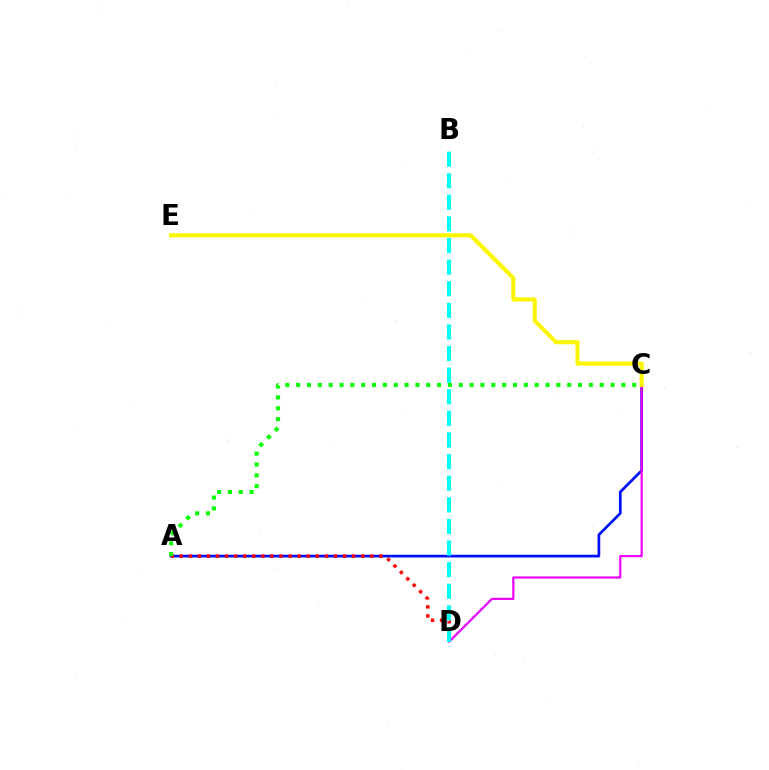{('A', 'C'): [{'color': '#0010ff', 'line_style': 'solid', 'thickness': 1.96}, {'color': '#08ff00', 'line_style': 'dotted', 'thickness': 2.95}], ('C', 'D'): [{'color': '#ee00ff', 'line_style': 'solid', 'thickness': 1.58}], ('A', 'D'): [{'color': '#ff0000', 'line_style': 'dotted', 'thickness': 2.47}], ('C', 'E'): [{'color': '#fcf500', 'line_style': 'solid', 'thickness': 2.91}], ('B', 'D'): [{'color': '#00fff6', 'line_style': 'dashed', 'thickness': 2.94}]}